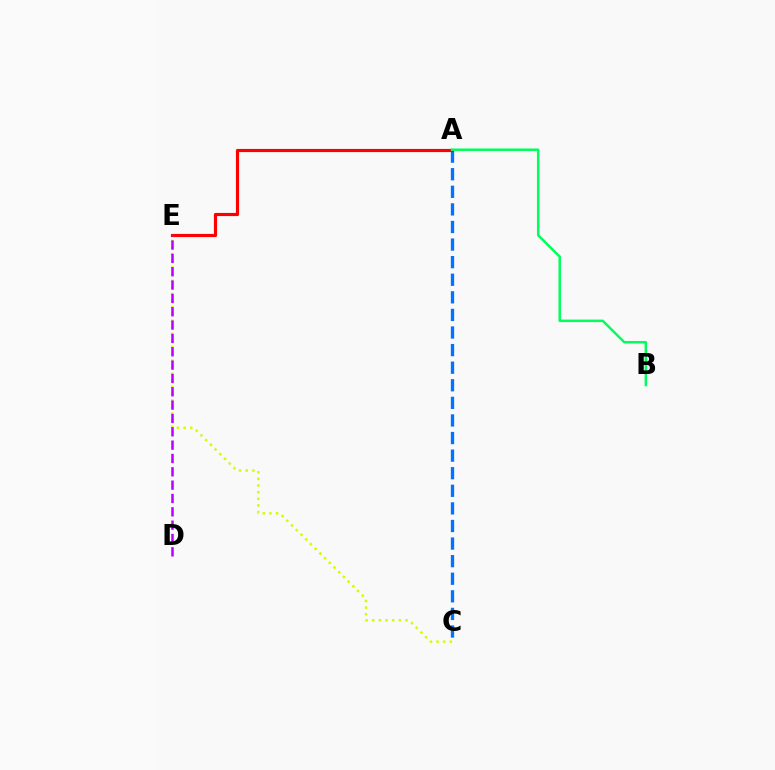{('A', 'C'): [{'color': '#0074ff', 'line_style': 'dashed', 'thickness': 2.39}], ('A', 'E'): [{'color': '#ff0000', 'line_style': 'solid', 'thickness': 2.27}], ('A', 'B'): [{'color': '#00ff5c', 'line_style': 'solid', 'thickness': 1.79}], ('C', 'E'): [{'color': '#d1ff00', 'line_style': 'dotted', 'thickness': 1.81}], ('D', 'E'): [{'color': '#b900ff', 'line_style': 'dashed', 'thickness': 1.81}]}